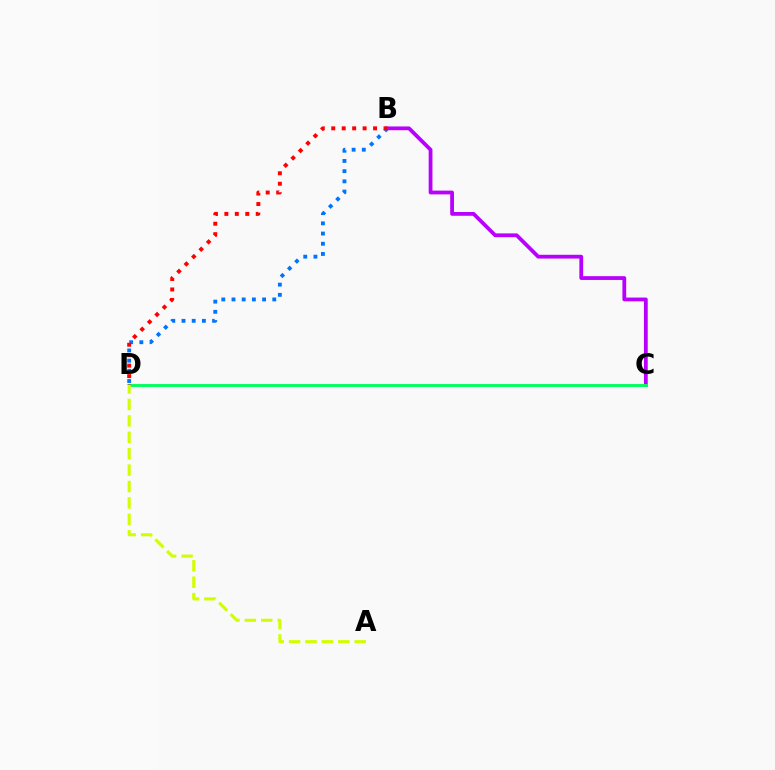{('B', 'C'): [{'color': '#b900ff', 'line_style': 'solid', 'thickness': 2.72}], ('C', 'D'): [{'color': '#00ff5c', 'line_style': 'solid', 'thickness': 2.08}], ('A', 'D'): [{'color': '#d1ff00', 'line_style': 'dashed', 'thickness': 2.23}], ('B', 'D'): [{'color': '#0074ff', 'line_style': 'dotted', 'thickness': 2.77}, {'color': '#ff0000', 'line_style': 'dotted', 'thickness': 2.84}]}